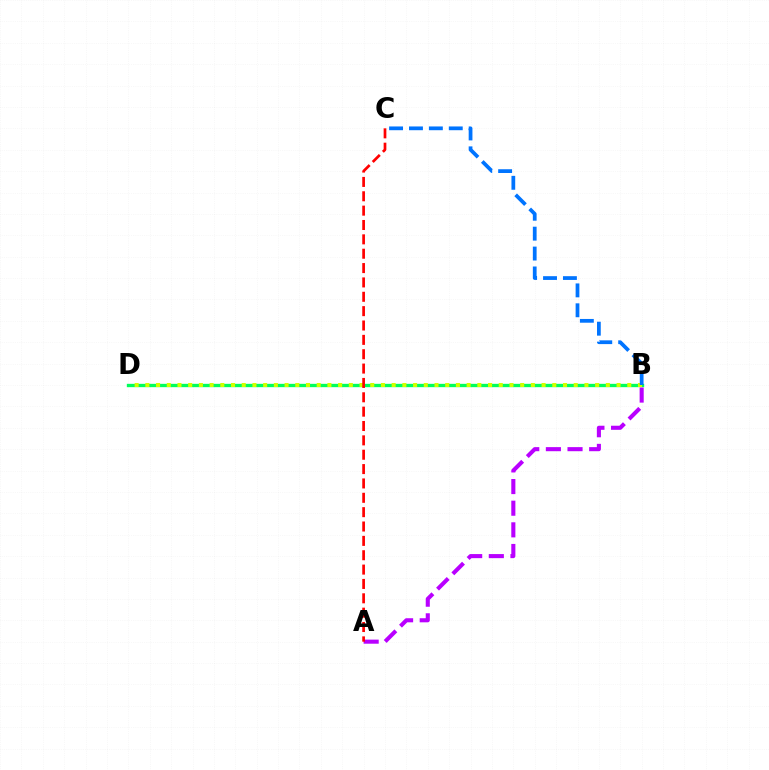{('B', 'D'): [{'color': '#00ff5c', 'line_style': 'solid', 'thickness': 2.4}, {'color': '#d1ff00', 'line_style': 'dotted', 'thickness': 2.91}], ('B', 'C'): [{'color': '#0074ff', 'line_style': 'dashed', 'thickness': 2.7}], ('A', 'B'): [{'color': '#b900ff', 'line_style': 'dashed', 'thickness': 2.94}], ('A', 'C'): [{'color': '#ff0000', 'line_style': 'dashed', 'thickness': 1.95}]}